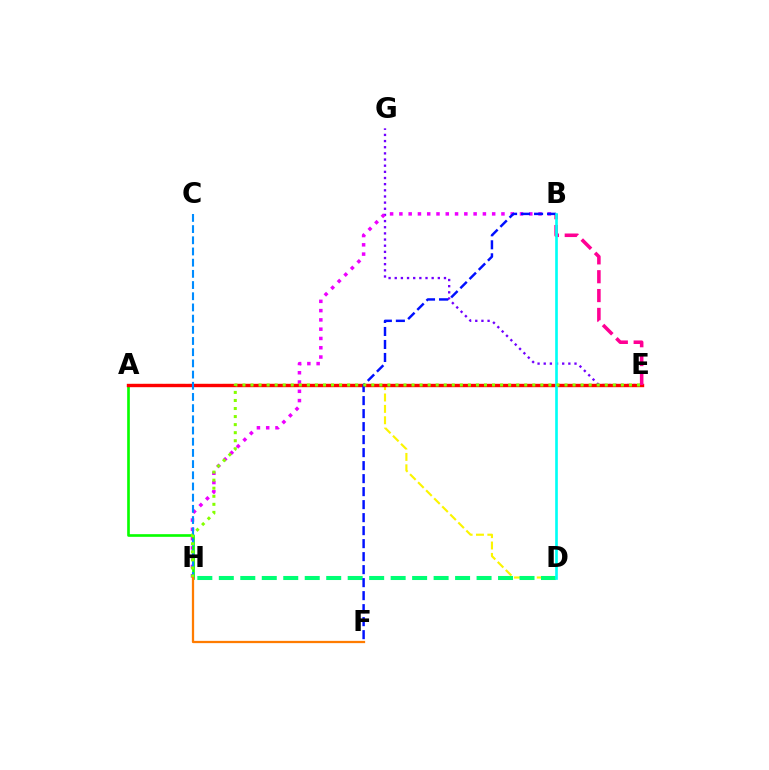{('A', 'D'): [{'color': '#fcf500', 'line_style': 'dashed', 'thickness': 1.55}], ('E', 'G'): [{'color': '#7200ff', 'line_style': 'dotted', 'thickness': 1.67}], ('B', 'H'): [{'color': '#ee00ff', 'line_style': 'dotted', 'thickness': 2.52}], ('A', 'H'): [{'color': '#08ff00', 'line_style': 'solid', 'thickness': 1.91}], ('D', 'H'): [{'color': '#00ff74', 'line_style': 'dashed', 'thickness': 2.92}], ('A', 'E'): [{'color': '#ff0000', 'line_style': 'solid', 'thickness': 2.44}], ('C', 'H'): [{'color': '#008cff', 'line_style': 'dashed', 'thickness': 1.52}], ('B', 'E'): [{'color': '#ff0094', 'line_style': 'dashed', 'thickness': 2.56}], ('B', 'F'): [{'color': '#0010ff', 'line_style': 'dashed', 'thickness': 1.77}], ('B', 'D'): [{'color': '#00fff6', 'line_style': 'solid', 'thickness': 1.91}], ('E', 'H'): [{'color': '#84ff00', 'line_style': 'dotted', 'thickness': 2.19}], ('F', 'H'): [{'color': '#ff7c00', 'line_style': 'solid', 'thickness': 1.63}]}